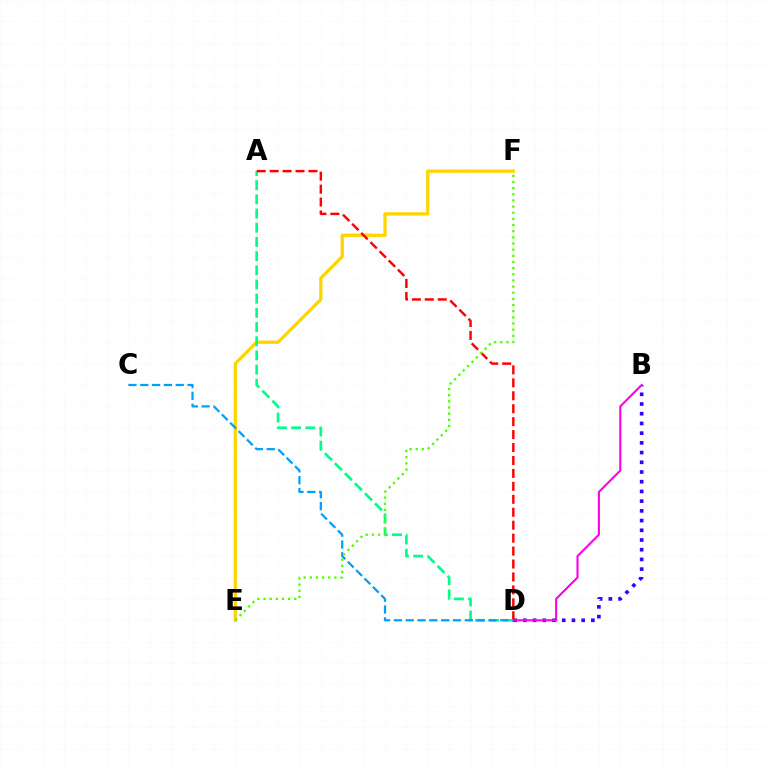{('E', 'F'): [{'color': '#ffd500', 'line_style': 'solid', 'thickness': 2.36}, {'color': '#4fff00', 'line_style': 'dotted', 'thickness': 1.67}], ('A', 'D'): [{'color': '#00ff86', 'line_style': 'dashed', 'thickness': 1.93}, {'color': '#ff0000', 'line_style': 'dashed', 'thickness': 1.76}], ('B', 'D'): [{'color': '#3700ff', 'line_style': 'dotted', 'thickness': 2.64}, {'color': '#ff00ed', 'line_style': 'solid', 'thickness': 1.52}], ('C', 'D'): [{'color': '#009eff', 'line_style': 'dashed', 'thickness': 1.61}]}